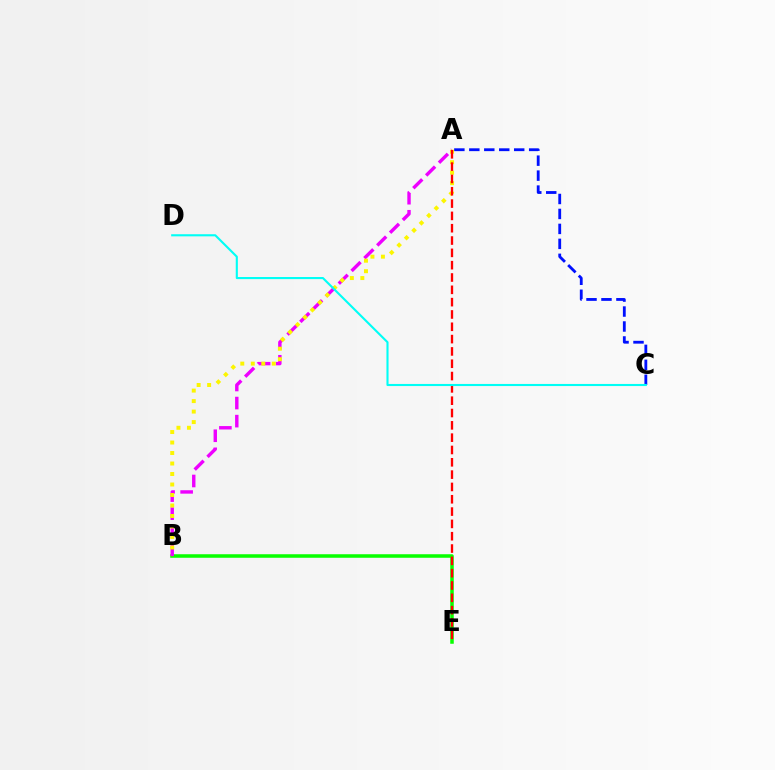{('B', 'E'): [{'color': '#08ff00', 'line_style': 'solid', 'thickness': 2.54}], ('A', 'C'): [{'color': '#0010ff', 'line_style': 'dashed', 'thickness': 2.03}], ('A', 'B'): [{'color': '#ee00ff', 'line_style': 'dashed', 'thickness': 2.45}, {'color': '#fcf500', 'line_style': 'dotted', 'thickness': 2.85}], ('A', 'E'): [{'color': '#ff0000', 'line_style': 'dashed', 'thickness': 1.67}], ('C', 'D'): [{'color': '#00fff6', 'line_style': 'solid', 'thickness': 1.52}]}